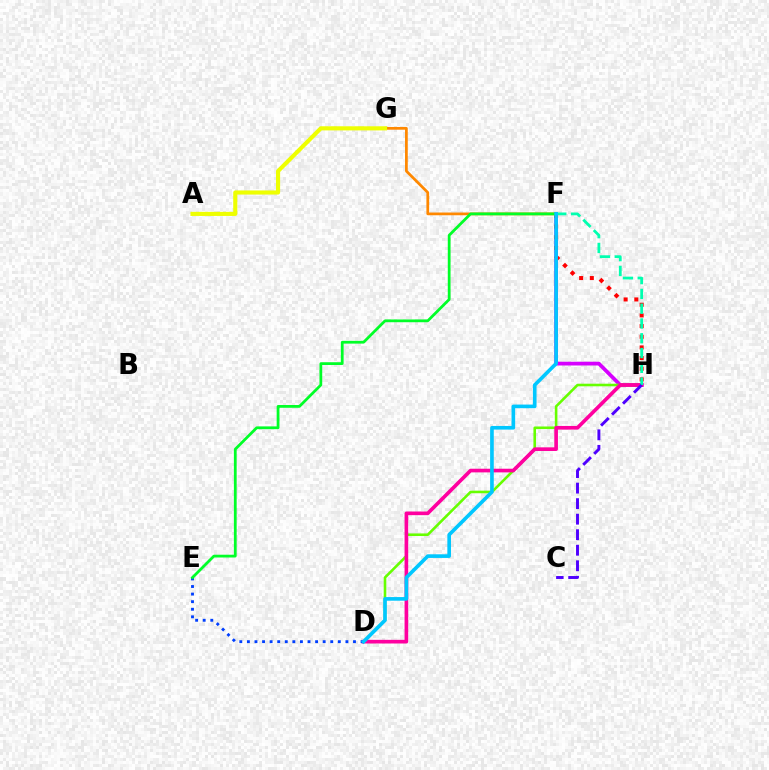{('F', 'H'): [{'color': '#d600ff', 'line_style': 'solid', 'thickness': 2.7}, {'color': '#ff0000', 'line_style': 'dotted', 'thickness': 2.9}, {'color': '#00ffaf', 'line_style': 'dashed', 'thickness': 2.01}], ('D', 'H'): [{'color': '#66ff00', 'line_style': 'solid', 'thickness': 1.86}, {'color': '#ff00a0', 'line_style': 'solid', 'thickness': 2.63}], ('D', 'E'): [{'color': '#003fff', 'line_style': 'dotted', 'thickness': 2.06}], ('F', 'G'): [{'color': '#ff8800', 'line_style': 'solid', 'thickness': 1.97}], ('E', 'F'): [{'color': '#00ff27', 'line_style': 'solid', 'thickness': 2.0}], ('D', 'F'): [{'color': '#00c7ff', 'line_style': 'solid', 'thickness': 2.62}], ('A', 'G'): [{'color': '#eeff00', 'line_style': 'solid', 'thickness': 2.97}], ('C', 'H'): [{'color': '#4f00ff', 'line_style': 'dashed', 'thickness': 2.11}]}